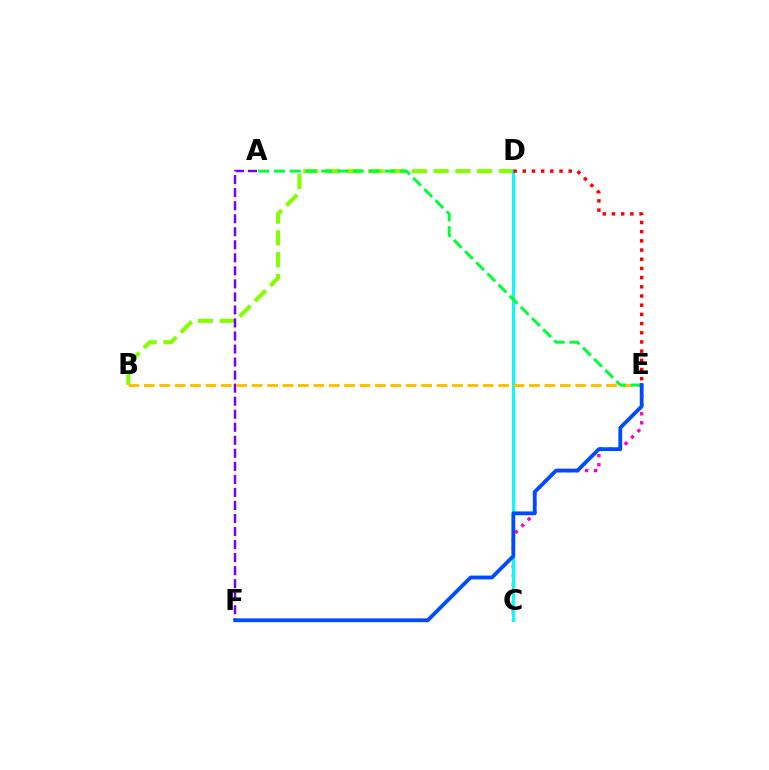{('B', 'D'): [{'color': '#84ff00', 'line_style': 'dashed', 'thickness': 2.95}], ('C', 'E'): [{'color': '#ff00cf', 'line_style': 'dotted', 'thickness': 2.45}], ('A', 'F'): [{'color': '#7200ff', 'line_style': 'dashed', 'thickness': 1.77}], ('C', 'D'): [{'color': '#00fff6', 'line_style': 'solid', 'thickness': 2.19}], ('B', 'E'): [{'color': '#ffbd00', 'line_style': 'dashed', 'thickness': 2.09}], ('A', 'E'): [{'color': '#00ff39', 'line_style': 'dashed', 'thickness': 2.14}], ('D', 'E'): [{'color': '#ff0000', 'line_style': 'dotted', 'thickness': 2.5}], ('E', 'F'): [{'color': '#004bff', 'line_style': 'solid', 'thickness': 2.74}]}